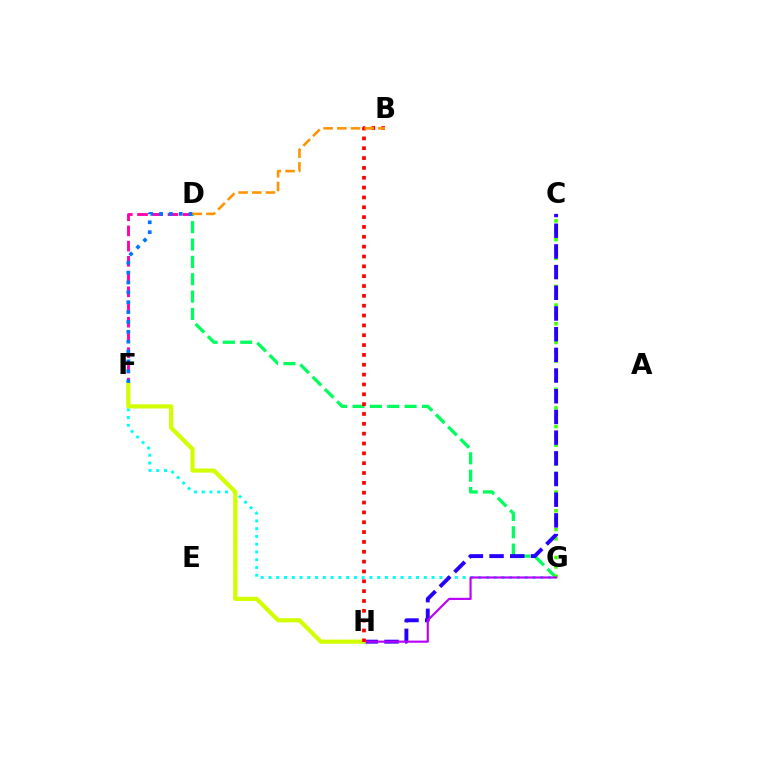{('D', 'F'): [{'color': '#ff00ac', 'line_style': 'dashed', 'thickness': 2.07}, {'color': '#0074ff', 'line_style': 'dotted', 'thickness': 2.68}], ('D', 'G'): [{'color': '#00ff5c', 'line_style': 'dashed', 'thickness': 2.36}], ('C', 'G'): [{'color': '#3dff00', 'line_style': 'dotted', 'thickness': 2.54}], ('F', 'G'): [{'color': '#00fff6', 'line_style': 'dotted', 'thickness': 2.11}], ('C', 'H'): [{'color': '#2500ff', 'line_style': 'dashed', 'thickness': 2.81}], ('G', 'H'): [{'color': '#b900ff', 'line_style': 'solid', 'thickness': 1.55}], ('F', 'H'): [{'color': '#d1ff00', 'line_style': 'solid', 'thickness': 3.0}], ('B', 'H'): [{'color': '#ff0000', 'line_style': 'dotted', 'thickness': 2.67}], ('B', 'D'): [{'color': '#ff9400', 'line_style': 'dashed', 'thickness': 1.86}]}